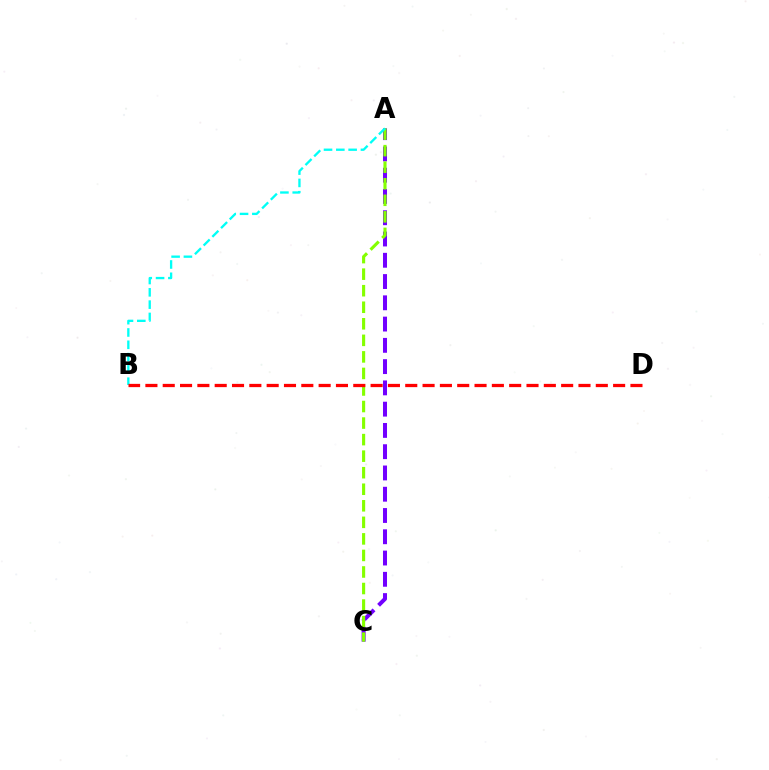{('A', 'C'): [{'color': '#7200ff', 'line_style': 'dashed', 'thickness': 2.89}, {'color': '#84ff00', 'line_style': 'dashed', 'thickness': 2.25}], ('A', 'B'): [{'color': '#00fff6', 'line_style': 'dashed', 'thickness': 1.67}], ('B', 'D'): [{'color': '#ff0000', 'line_style': 'dashed', 'thickness': 2.35}]}